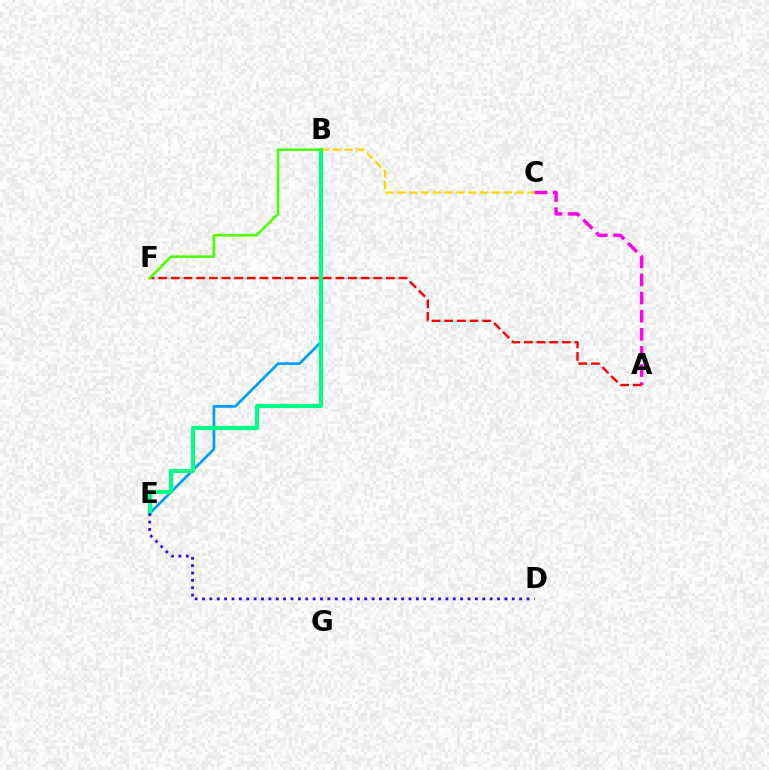{('B', 'C'): [{'color': '#ffd500', 'line_style': 'dashed', 'thickness': 1.61}], ('B', 'E'): [{'color': '#009eff', 'line_style': 'solid', 'thickness': 1.97}, {'color': '#00ff86', 'line_style': 'solid', 'thickness': 2.99}], ('A', 'C'): [{'color': '#ff00ed', 'line_style': 'dashed', 'thickness': 2.46}], ('A', 'F'): [{'color': '#ff0000', 'line_style': 'dashed', 'thickness': 1.72}], ('B', 'F'): [{'color': '#4fff00', 'line_style': 'solid', 'thickness': 1.87}], ('D', 'E'): [{'color': '#3700ff', 'line_style': 'dotted', 'thickness': 2.0}]}